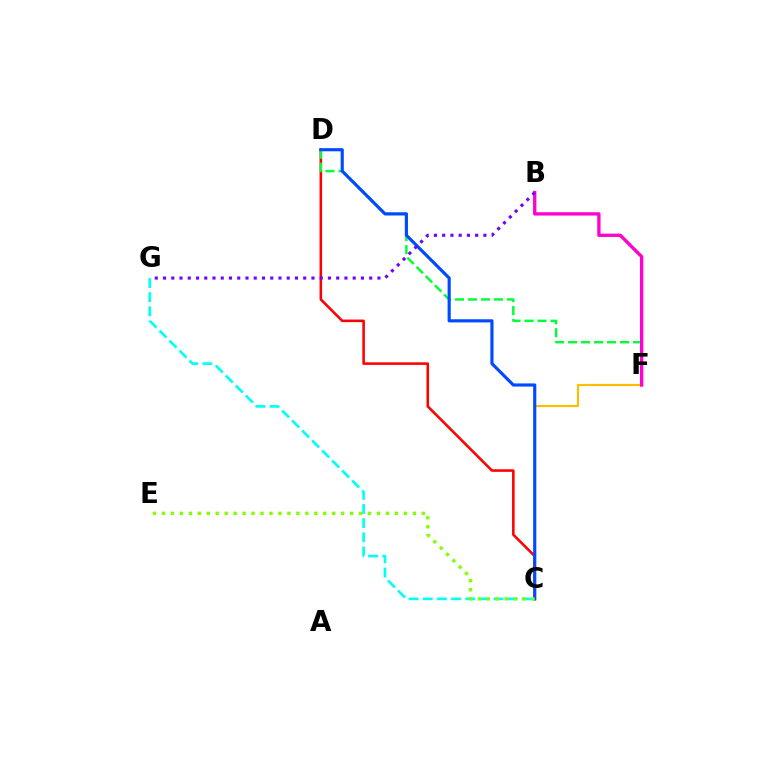{('C', 'D'): [{'color': '#ff0000', 'line_style': 'solid', 'thickness': 1.86}, {'color': '#004bff', 'line_style': 'solid', 'thickness': 2.27}], ('C', 'F'): [{'color': '#ffbd00', 'line_style': 'solid', 'thickness': 1.56}], ('D', 'F'): [{'color': '#00ff39', 'line_style': 'dashed', 'thickness': 1.76}], ('B', 'F'): [{'color': '#ff00cf', 'line_style': 'solid', 'thickness': 2.4}], ('C', 'G'): [{'color': '#00fff6', 'line_style': 'dashed', 'thickness': 1.92}], ('B', 'G'): [{'color': '#7200ff', 'line_style': 'dotted', 'thickness': 2.24}], ('C', 'E'): [{'color': '#84ff00', 'line_style': 'dotted', 'thickness': 2.43}]}